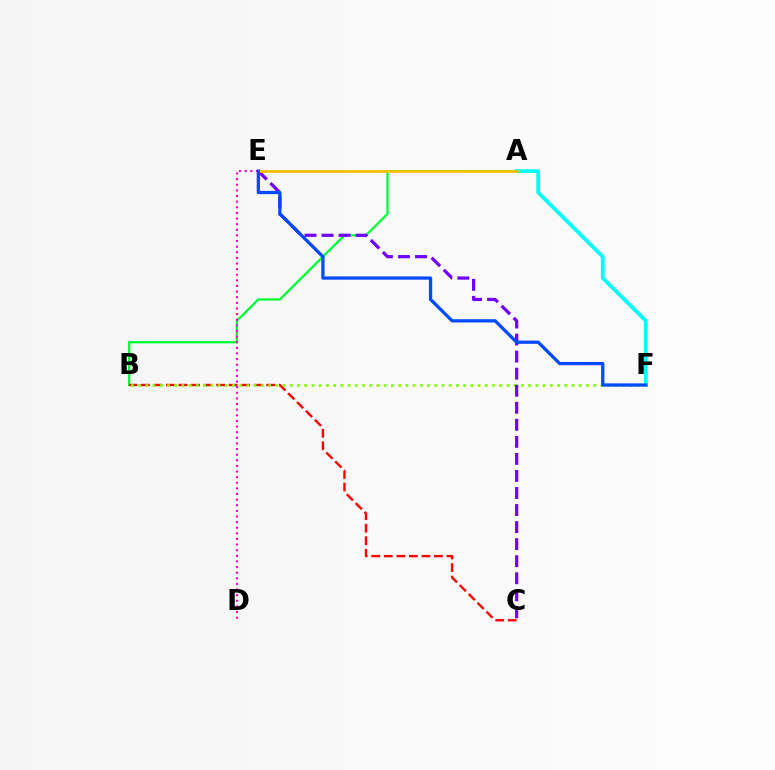{('A', 'B'): [{'color': '#00ff39', 'line_style': 'solid', 'thickness': 1.65}], ('A', 'F'): [{'color': '#00fff6', 'line_style': 'solid', 'thickness': 2.71}], ('B', 'C'): [{'color': '#ff0000', 'line_style': 'dashed', 'thickness': 1.7}], ('D', 'E'): [{'color': '#ff00cf', 'line_style': 'dotted', 'thickness': 1.53}], ('B', 'F'): [{'color': '#84ff00', 'line_style': 'dotted', 'thickness': 1.96}], ('C', 'E'): [{'color': '#7200ff', 'line_style': 'dashed', 'thickness': 2.32}], ('A', 'E'): [{'color': '#ffbd00', 'line_style': 'solid', 'thickness': 1.91}], ('E', 'F'): [{'color': '#004bff', 'line_style': 'solid', 'thickness': 2.35}]}